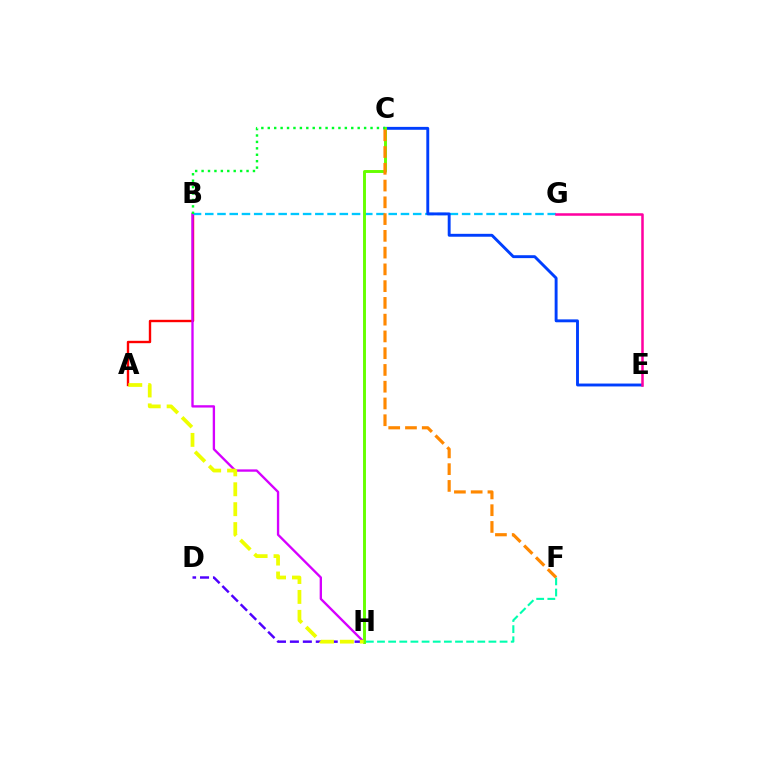{('A', 'B'): [{'color': '#ff0000', 'line_style': 'solid', 'thickness': 1.72}], ('B', 'G'): [{'color': '#00c7ff', 'line_style': 'dashed', 'thickness': 1.66}], ('F', 'H'): [{'color': '#00ffaf', 'line_style': 'dashed', 'thickness': 1.51}], ('D', 'H'): [{'color': '#4f00ff', 'line_style': 'dashed', 'thickness': 1.76}], ('B', 'H'): [{'color': '#d600ff', 'line_style': 'solid', 'thickness': 1.69}], ('C', 'E'): [{'color': '#003fff', 'line_style': 'solid', 'thickness': 2.09}], ('C', 'H'): [{'color': '#66ff00', 'line_style': 'solid', 'thickness': 2.11}], ('C', 'F'): [{'color': '#ff8800', 'line_style': 'dashed', 'thickness': 2.28}], ('A', 'H'): [{'color': '#eeff00', 'line_style': 'dashed', 'thickness': 2.7}], ('E', 'G'): [{'color': '#ff00a0', 'line_style': 'solid', 'thickness': 1.82}], ('B', 'C'): [{'color': '#00ff27', 'line_style': 'dotted', 'thickness': 1.74}]}